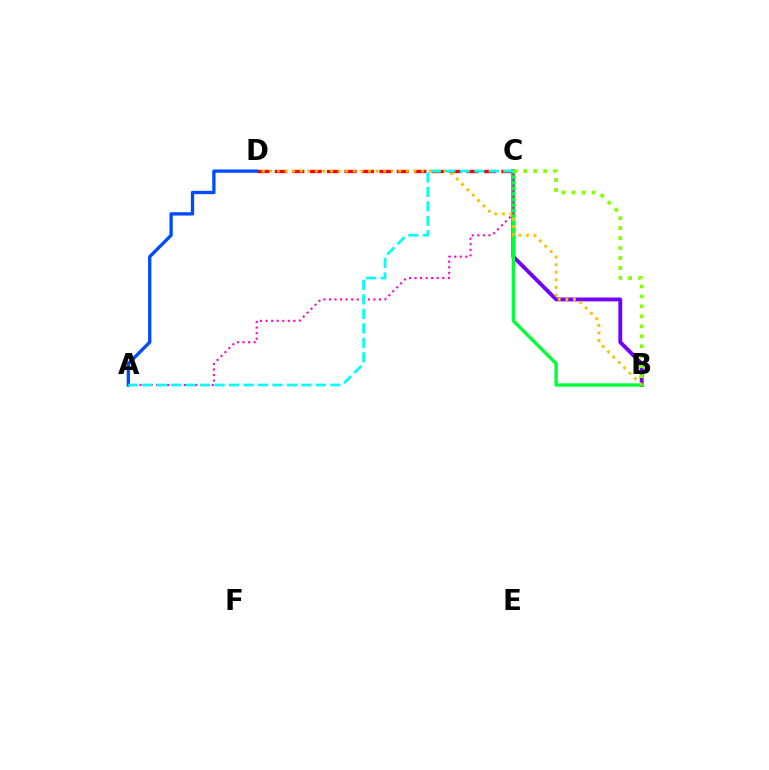{('C', 'D'): [{'color': '#ff0000', 'line_style': 'dashed', 'thickness': 2.37}], ('B', 'C'): [{'color': '#7200ff', 'line_style': 'solid', 'thickness': 2.78}, {'color': '#00ff39', 'line_style': 'solid', 'thickness': 2.41}, {'color': '#84ff00', 'line_style': 'dotted', 'thickness': 2.71}], ('B', 'D'): [{'color': '#ffbd00', 'line_style': 'dotted', 'thickness': 2.06}], ('A', 'C'): [{'color': '#ff00cf', 'line_style': 'dotted', 'thickness': 1.51}, {'color': '#00fff6', 'line_style': 'dashed', 'thickness': 1.97}], ('A', 'D'): [{'color': '#004bff', 'line_style': 'solid', 'thickness': 2.38}]}